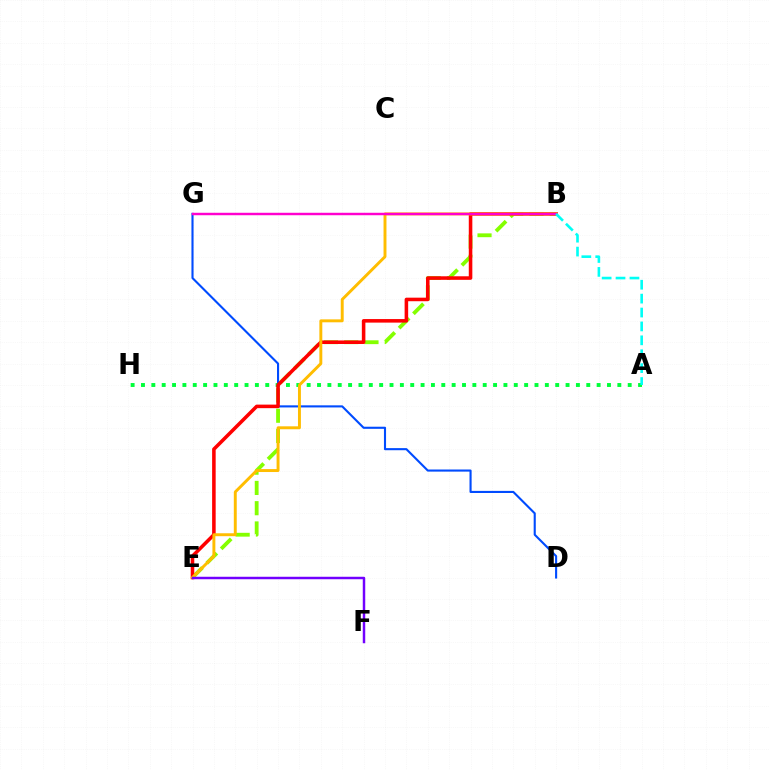{('A', 'H'): [{'color': '#00ff39', 'line_style': 'dotted', 'thickness': 2.81}], ('B', 'E'): [{'color': '#84ff00', 'line_style': 'dashed', 'thickness': 2.75}, {'color': '#ff0000', 'line_style': 'solid', 'thickness': 2.56}, {'color': '#ffbd00', 'line_style': 'solid', 'thickness': 2.11}], ('D', 'G'): [{'color': '#004bff', 'line_style': 'solid', 'thickness': 1.52}], ('B', 'G'): [{'color': '#ff00cf', 'line_style': 'solid', 'thickness': 1.77}], ('E', 'F'): [{'color': '#7200ff', 'line_style': 'solid', 'thickness': 1.78}], ('A', 'B'): [{'color': '#00fff6', 'line_style': 'dashed', 'thickness': 1.89}]}